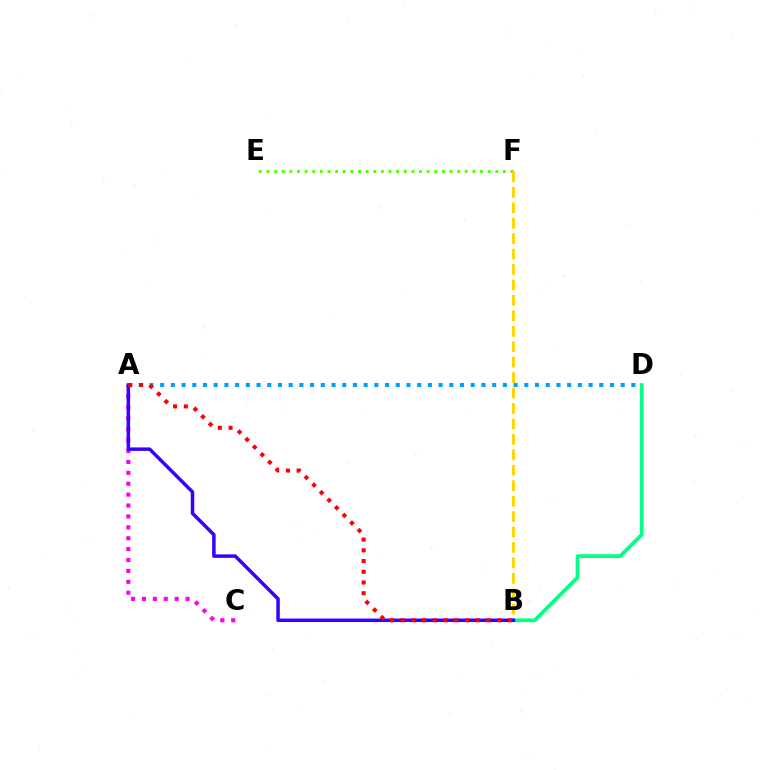{('A', 'C'): [{'color': '#ff00ed', 'line_style': 'dotted', 'thickness': 2.96}], ('E', 'F'): [{'color': '#4fff00', 'line_style': 'dotted', 'thickness': 2.07}], ('B', 'F'): [{'color': '#ffd500', 'line_style': 'dashed', 'thickness': 2.1}], ('A', 'D'): [{'color': '#009eff', 'line_style': 'dotted', 'thickness': 2.91}], ('B', 'D'): [{'color': '#00ff86', 'line_style': 'solid', 'thickness': 2.69}], ('A', 'B'): [{'color': '#3700ff', 'line_style': 'solid', 'thickness': 2.52}, {'color': '#ff0000', 'line_style': 'dotted', 'thickness': 2.91}]}